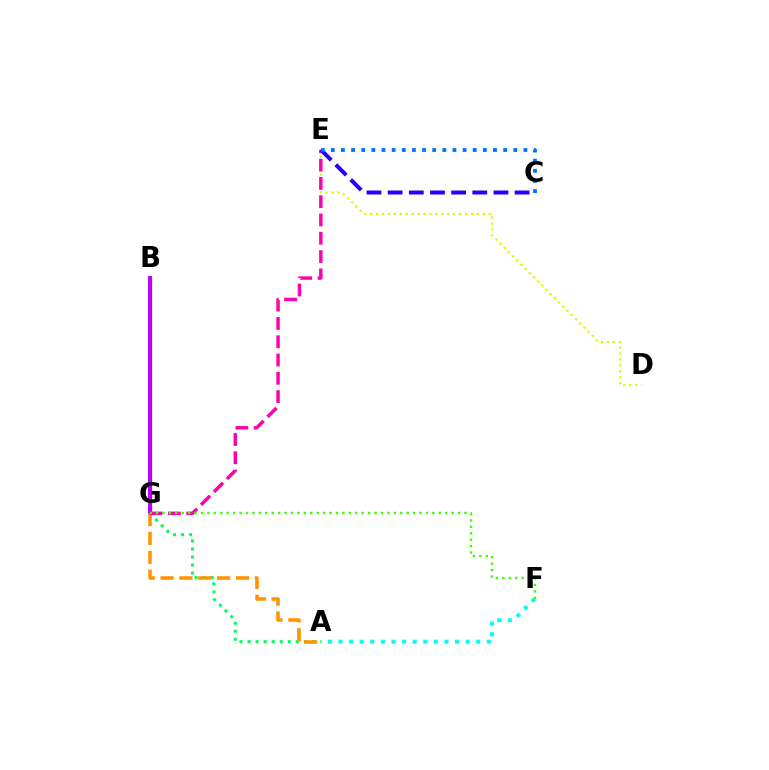{('B', 'G'): [{'color': '#ff0000', 'line_style': 'solid', 'thickness': 2.33}, {'color': '#b900ff', 'line_style': 'solid', 'thickness': 2.84}], ('D', 'E'): [{'color': '#d1ff00', 'line_style': 'dotted', 'thickness': 1.61}], ('A', 'G'): [{'color': '#00ff5c', 'line_style': 'dotted', 'thickness': 2.18}, {'color': '#ff9400', 'line_style': 'dashed', 'thickness': 2.56}], ('A', 'F'): [{'color': '#00fff6', 'line_style': 'dotted', 'thickness': 2.88}], ('E', 'G'): [{'color': '#ff00ac', 'line_style': 'dashed', 'thickness': 2.48}], ('C', 'E'): [{'color': '#2500ff', 'line_style': 'dashed', 'thickness': 2.87}, {'color': '#0074ff', 'line_style': 'dotted', 'thickness': 2.75}], ('F', 'G'): [{'color': '#3dff00', 'line_style': 'dotted', 'thickness': 1.75}]}